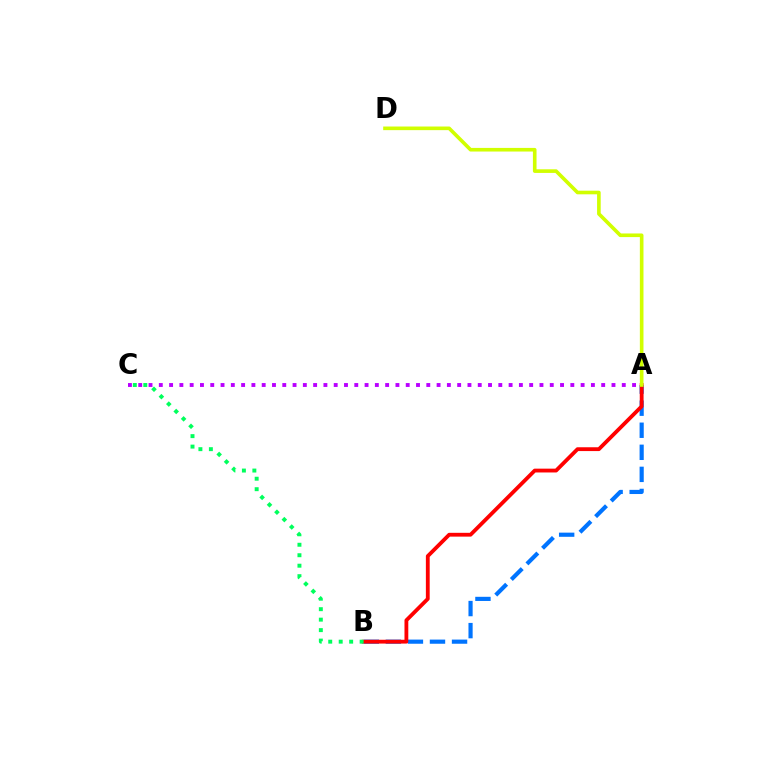{('A', 'B'): [{'color': '#0074ff', 'line_style': 'dashed', 'thickness': 3.0}, {'color': '#ff0000', 'line_style': 'solid', 'thickness': 2.75}], ('A', 'C'): [{'color': '#b900ff', 'line_style': 'dotted', 'thickness': 2.8}], ('A', 'D'): [{'color': '#d1ff00', 'line_style': 'solid', 'thickness': 2.61}], ('B', 'C'): [{'color': '#00ff5c', 'line_style': 'dotted', 'thickness': 2.84}]}